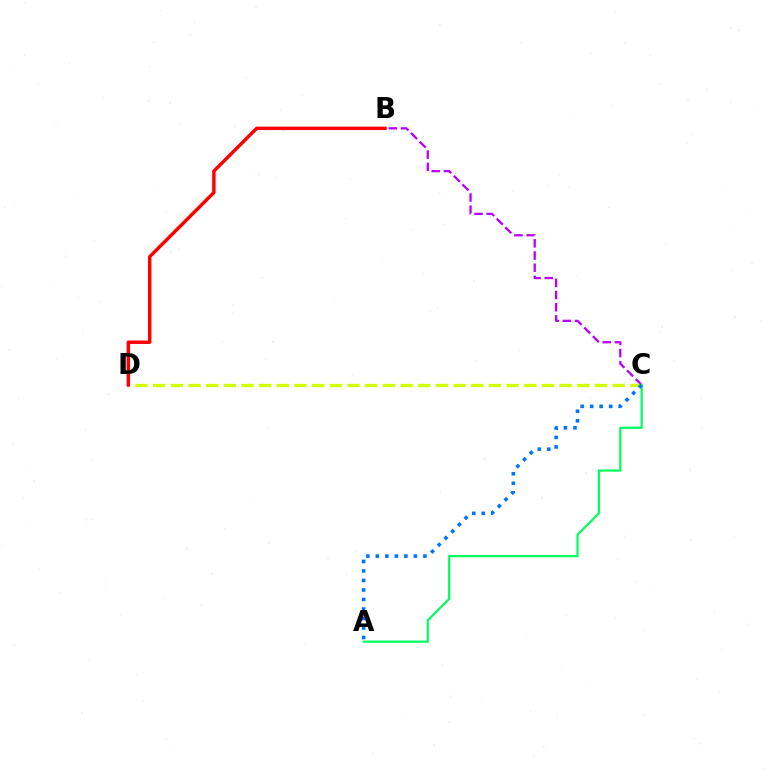{('B', 'C'): [{'color': '#b900ff', 'line_style': 'dashed', 'thickness': 1.66}], ('C', 'D'): [{'color': '#d1ff00', 'line_style': 'dashed', 'thickness': 2.4}], ('B', 'D'): [{'color': '#ff0000', 'line_style': 'solid', 'thickness': 2.47}], ('A', 'C'): [{'color': '#00ff5c', 'line_style': 'solid', 'thickness': 1.6}, {'color': '#0074ff', 'line_style': 'dotted', 'thickness': 2.58}]}